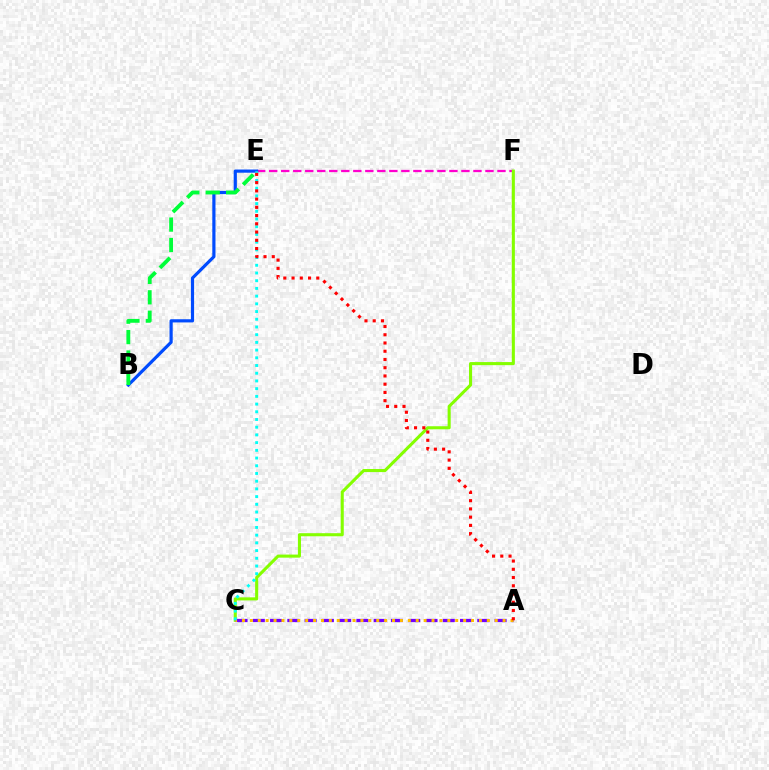{('E', 'F'): [{'color': '#ff00cf', 'line_style': 'dashed', 'thickness': 1.63}], ('C', 'F'): [{'color': '#84ff00', 'line_style': 'solid', 'thickness': 2.22}], ('B', 'E'): [{'color': '#004bff', 'line_style': 'solid', 'thickness': 2.29}, {'color': '#00ff39', 'line_style': 'dashed', 'thickness': 2.77}], ('A', 'C'): [{'color': '#7200ff', 'line_style': 'dashed', 'thickness': 2.35}, {'color': '#ffbd00', 'line_style': 'dotted', 'thickness': 2.15}], ('C', 'E'): [{'color': '#00fff6', 'line_style': 'dotted', 'thickness': 2.09}], ('A', 'E'): [{'color': '#ff0000', 'line_style': 'dotted', 'thickness': 2.24}]}